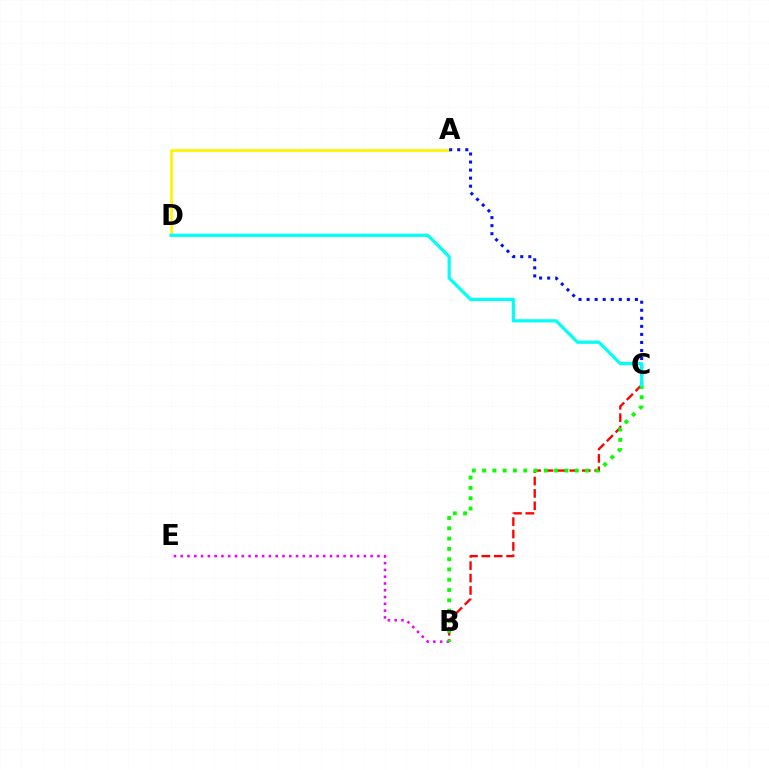{('B', 'E'): [{'color': '#ee00ff', 'line_style': 'dotted', 'thickness': 1.84}], ('A', 'D'): [{'color': '#fcf500', 'line_style': 'solid', 'thickness': 1.96}], ('B', 'C'): [{'color': '#ff0000', 'line_style': 'dashed', 'thickness': 1.68}, {'color': '#08ff00', 'line_style': 'dotted', 'thickness': 2.8}], ('A', 'C'): [{'color': '#0010ff', 'line_style': 'dotted', 'thickness': 2.19}], ('C', 'D'): [{'color': '#00fff6', 'line_style': 'solid', 'thickness': 2.32}]}